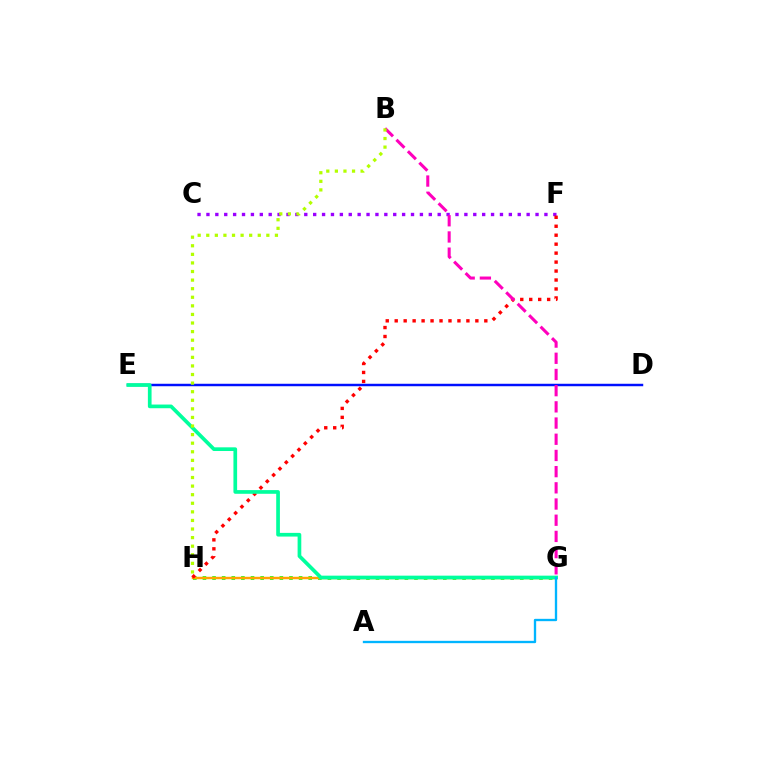{('C', 'F'): [{'color': '#9b00ff', 'line_style': 'dotted', 'thickness': 2.42}], ('G', 'H'): [{'color': '#08ff00', 'line_style': 'dotted', 'thickness': 2.61}, {'color': '#ffa500', 'line_style': 'solid', 'thickness': 1.76}], ('D', 'E'): [{'color': '#0010ff', 'line_style': 'solid', 'thickness': 1.77}], ('F', 'H'): [{'color': '#ff0000', 'line_style': 'dotted', 'thickness': 2.43}], ('B', 'G'): [{'color': '#ff00bd', 'line_style': 'dashed', 'thickness': 2.2}], ('E', 'G'): [{'color': '#00ff9d', 'line_style': 'solid', 'thickness': 2.65}], ('A', 'G'): [{'color': '#00b5ff', 'line_style': 'solid', 'thickness': 1.68}], ('B', 'H'): [{'color': '#b3ff00', 'line_style': 'dotted', 'thickness': 2.33}]}